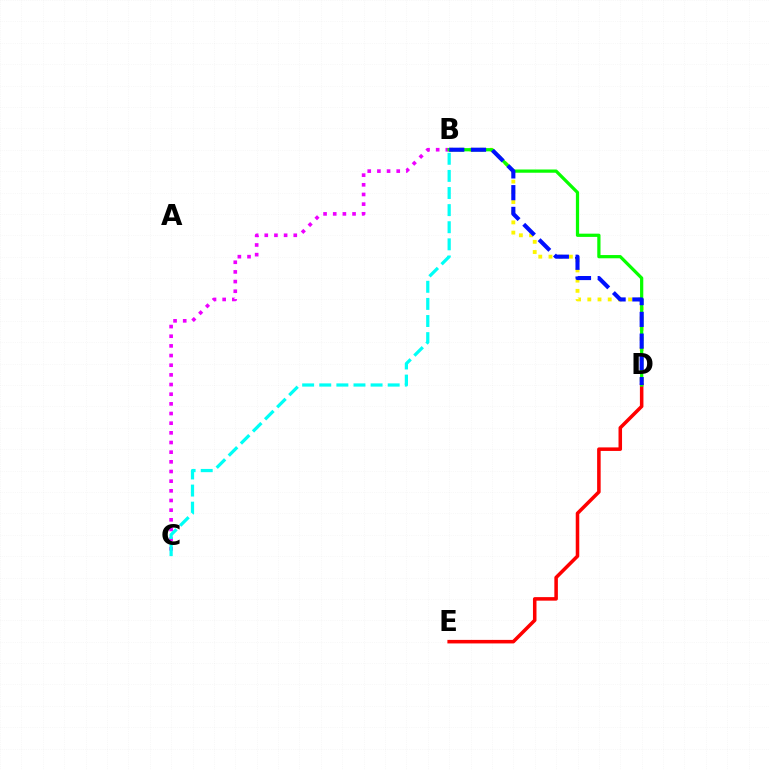{('D', 'E'): [{'color': '#ff0000', 'line_style': 'solid', 'thickness': 2.54}], ('B', 'C'): [{'color': '#ee00ff', 'line_style': 'dotted', 'thickness': 2.63}, {'color': '#00fff6', 'line_style': 'dashed', 'thickness': 2.32}], ('B', 'D'): [{'color': '#fcf500', 'line_style': 'dotted', 'thickness': 2.77}, {'color': '#08ff00', 'line_style': 'solid', 'thickness': 2.33}, {'color': '#0010ff', 'line_style': 'dashed', 'thickness': 2.95}]}